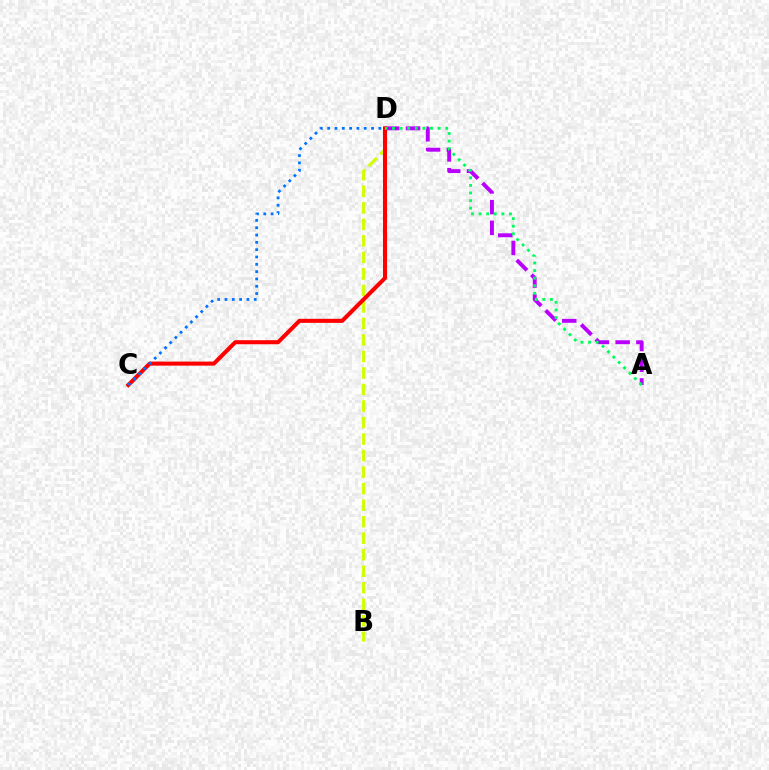{('A', 'D'): [{'color': '#b900ff', 'line_style': 'dashed', 'thickness': 2.82}, {'color': '#00ff5c', 'line_style': 'dotted', 'thickness': 2.06}], ('B', 'D'): [{'color': '#d1ff00', 'line_style': 'dashed', 'thickness': 2.24}], ('C', 'D'): [{'color': '#ff0000', 'line_style': 'solid', 'thickness': 2.91}, {'color': '#0074ff', 'line_style': 'dotted', 'thickness': 1.99}]}